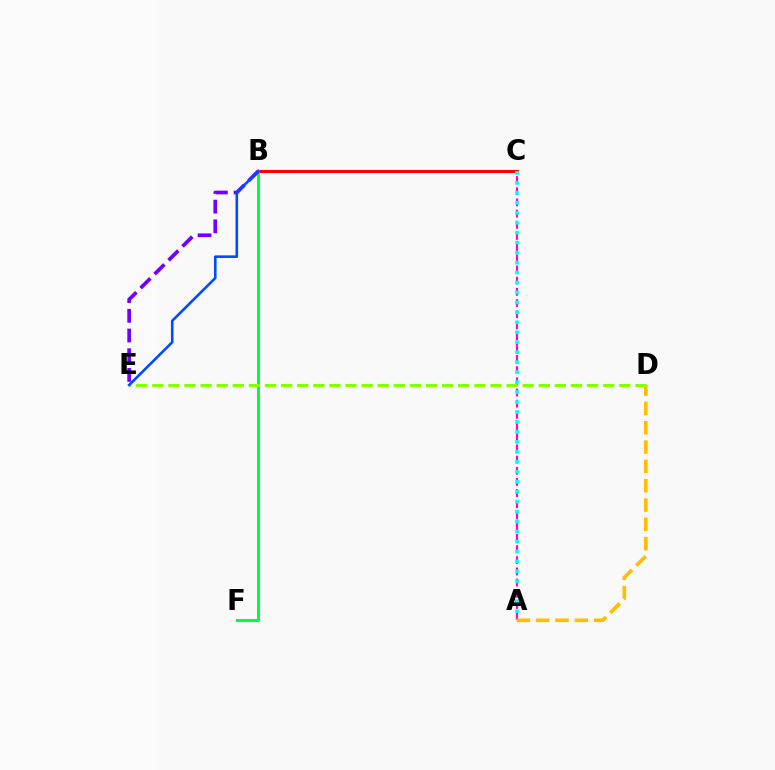{('A', 'C'): [{'color': '#ff00cf', 'line_style': 'dashed', 'thickness': 1.52}, {'color': '#00fff6', 'line_style': 'dotted', 'thickness': 2.71}], ('B', 'C'): [{'color': '#ff0000', 'line_style': 'solid', 'thickness': 2.24}], ('B', 'F'): [{'color': '#00ff39', 'line_style': 'solid', 'thickness': 2.17}], ('B', 'E'): [{'color': '#7200ff', 'line_style': 'dashed', 'thickness': 2.68}, {'color': '#004bff', 'line_style': 'solid', 'thickness': 1.88}], ('A', 'D'): [{'color': '#ffbd00', 'line_style': 'dashed', 'thickness': 2.62}], ('D', 'E'): [{'color': '#84ff00', 'line_style': 'dashed', 'thickness': 2.19}]}